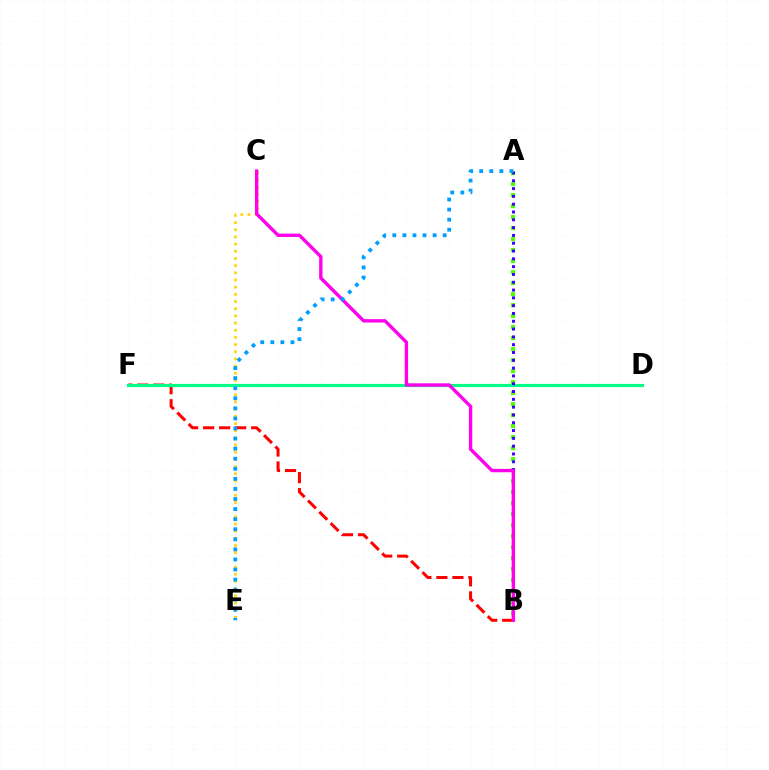{('A', 'B'): [{'color': '#4fff00', 'line_style': 'dotted', 'thickness': 2.99}, {'color': '#3700ff', 'line_style': 'dotted', 'thickness': 2.12}], ('C', 'E'): [{'color': '#ffd500', 'line_style': 'dotted', 'thickness': 1.95}], ('B', 'F'): [{'color': '#ff0000', 'line_style': 'dashed', 'thickness': 2.18}], ('D', 'F'): [{'color': '#00ff86', 'line_style': 'solid', 'thickness': 2.28}], ('B', 'C'): [{'color': '#ff00ed', 'line_style': 'solid', 'thickness': 2.43}], ('A', 'E'): [{'color': '#009eff', 'line_style': 'dotted', 'thickness': 2.74}]}